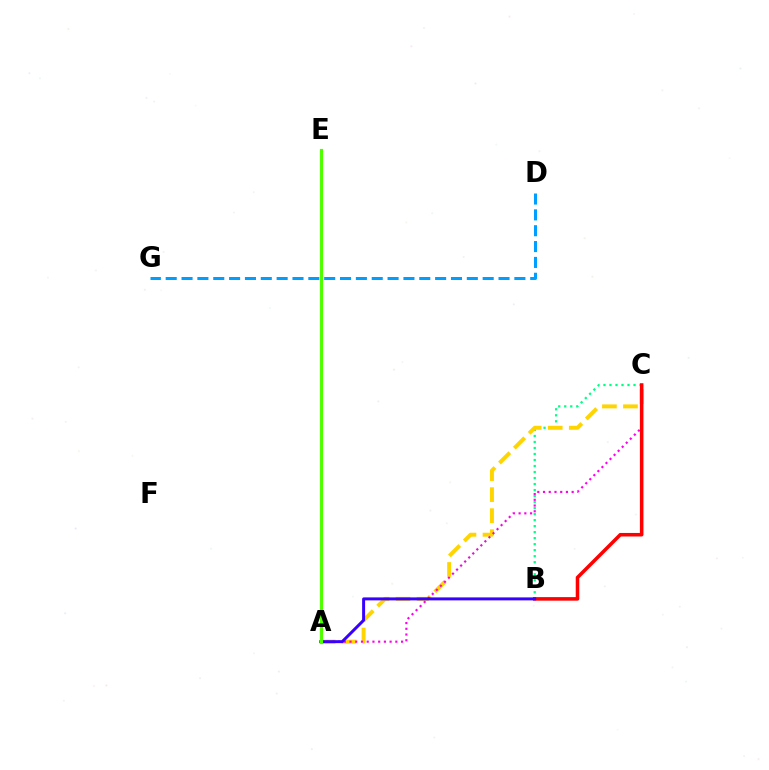{('B', 'C'): [{'color': '#00ff86', 'line_style': 'dotted', 'thickness': 1.63}, {'color': '#ff0000', 'line_style': 'solid', 'thickness': 2.55}], ('A', 'C'): [{'color': '#ffd500', 'line_style': 'dashed', 'thickness': 2.86}, {'color': '#ff00ed', 'line_style': 'dotted', 'thickness': 1.56}], ('D', 'G'): [{'color': '#009eff', 'line_style': 'dashed', 'thickness': 2.15}], ('A', 'B'): [{'color': '#3700ff', 'line_style': 'solid', 'thickness': 2.14}], ('A', 'E'): [{'color': '#4fff00', 'line_style': 'solid', 'thickness': 2.28}]}